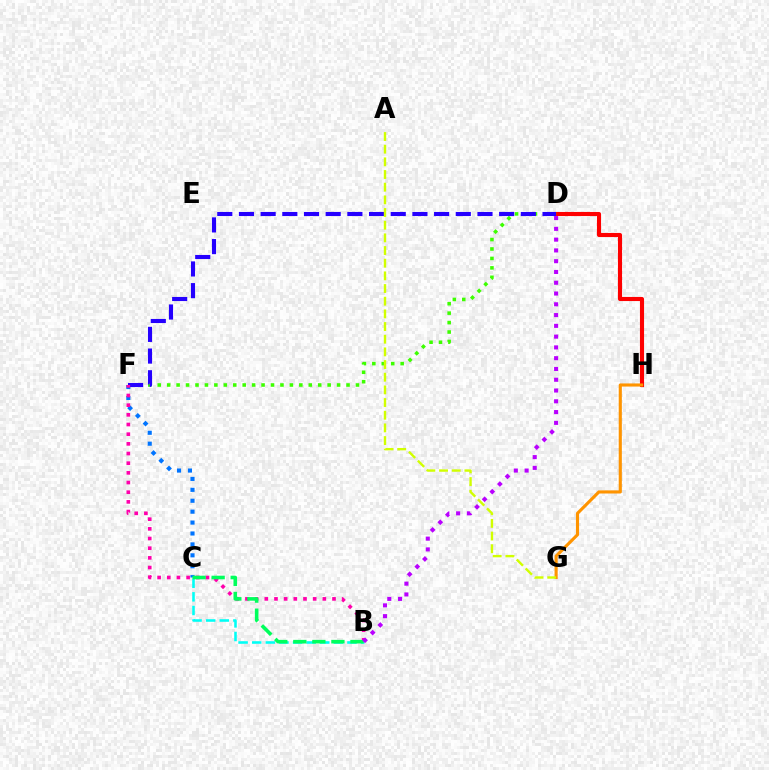{('D', 'H'): [{'color': '#ff0000', 'line_style': 'solid', 'thickness': 2.95}], ('D', 'F'): [{'color': '#3dff00', 'line_style': 'dotted', 'thickness': 2.56}, {'color': '#2500ff', 'line_style': 'dashed', 'thickness': 2.95}], ('C', 'F'): [{'color': '#0074ff', 'line_style': 'dotted', 'thickness': 2.97}], ('G', 'H'): [{'color': '#ff9400', 'line_style': 'solid', 'thickness': 2.25}], ('B', 'C'): [{'color': '#00fff6', 'line_style': 'dashed', 'thickness': 1.85}, {'color': '#00ff5c', 'line_style': 'dashed', 'thickness': 2.59}], ('B', 'F'): [{'color': '#ff00ac', 'line_style': 'dotted', 'thickness': 2.63}], ('A', 'G'): [{'color': '#d1ff00', 'line_style': 'dashed', 'thickness': 1.72}], ('B', 'D'): [{'color': '#b900ff', 'line_style': 'dotted', 'thickness': 2.93}]}